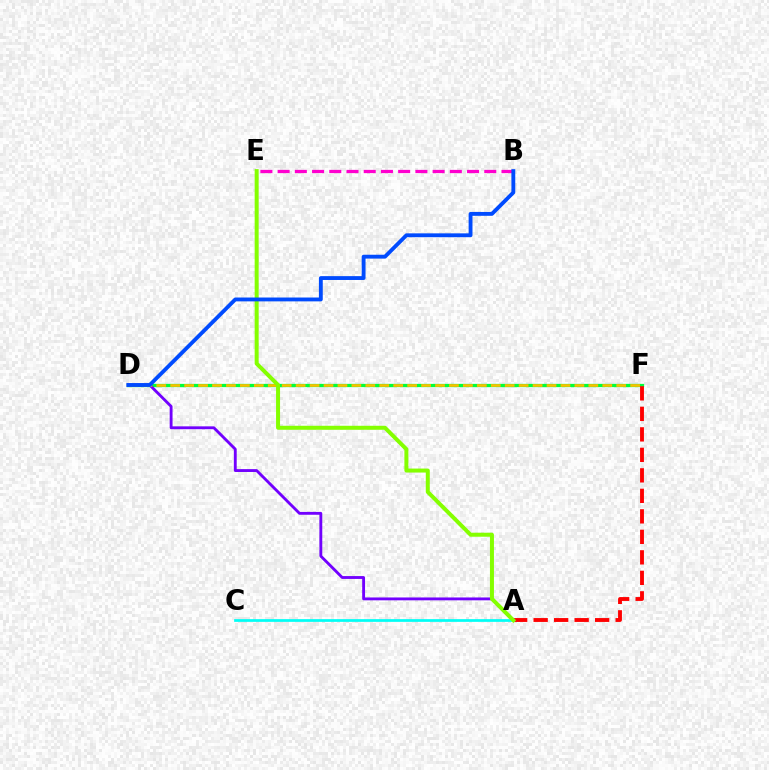{('D', 'F'): [{'color': '#00ff39', 'line_style': 'solid', 'thickness': 2.35}, {'color': '#ffbd00', 'line_style': 'dashed', 'thickness': 1.89}], ('A', 'F'): [{'color': '#ff0000', 'line_style': 'dashed', 'thickness': 2.78}], ('A', 'C'): [{'color': '#00fff6', 'line_style': 'solid', 'thickness': 1.96}], ('A', 'D'): [{'color': '#7200ff', 'line_style': 'solid', 'thickness': 2.06}], ('B', 'E'): [{'color': '#ff00cf', 'line_style': 'dashed', 'thickness': 2.34}], ('A', 'E'): [{'color': '#84ff00', 'line_style': 'solid', 'thickness': 2.88}], ('B', 'D'): [{'color': '#004bff', 'line_style': 'solid', 'thickness': 2.77}]}